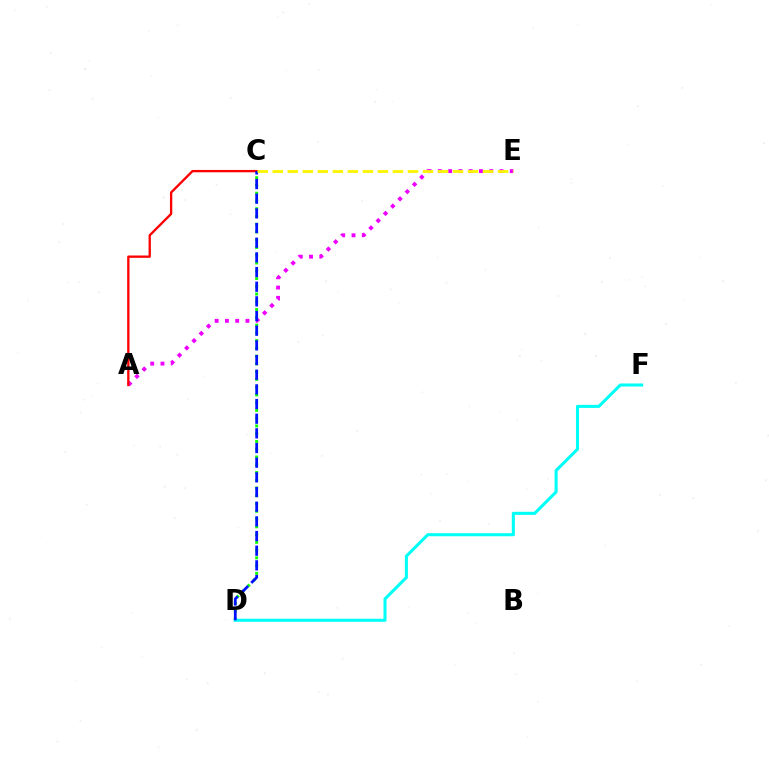{('C', 'D'): [{'color': '#08ff00', 'line_style': 'dotted', 'thickness': 2.11}, {'color': '#0010ff', 'line_style': 'dashed', 'thickness': 1.99}], ('D', 'F'): [{'color': '#00fff6', 'line_style': 'solid', 'thickness': 2.2}], ('A', 'E'): [{'color': '#ee00ff', 'line_style': 'dotted', 'thickness': 2.79}], ('A', 'C'): [{'color': '#ff0000', 'line_style': 'solid', 'thickness': 1.68}], ('C', 'E'): [{'color': '#fcf500', 'line_style': 'dashed', 'thickness': 2.04}]}